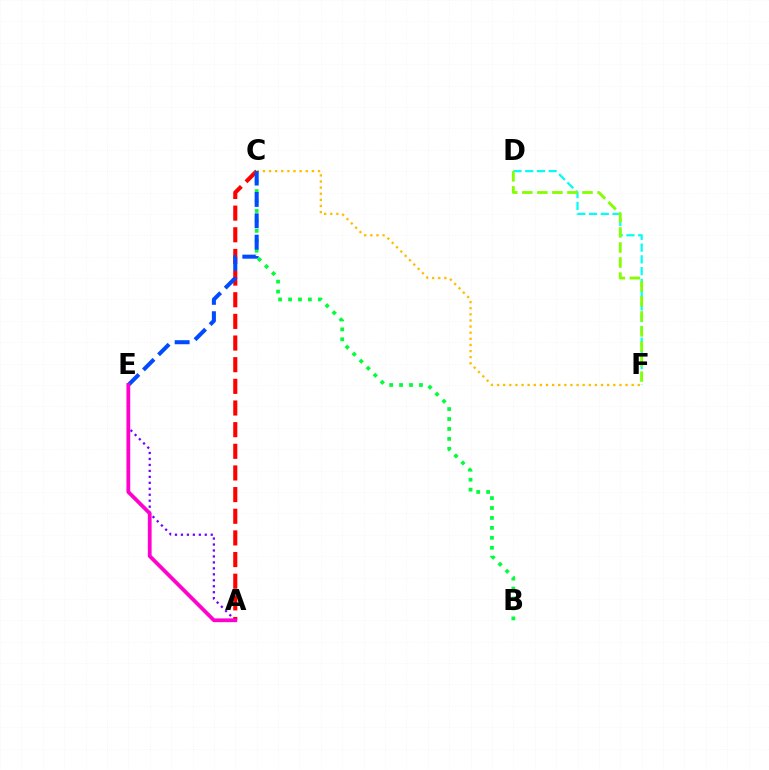{('D', 'F'): [{'color': '#00fff6', 'line_style': 'dashed', 'thickness': 1.6}, {'color': '#84ff00', 'line_style': 'dashed', 'thickness': 2.04}], ('A', 'C'): [{'color': '#ff0000', 'line_style': 'dashed', 'thickness': 2.94}], ('B', 'C'): [{'color': '#00ff39', 'line_style': 'dotted', 'thickness': 2.7}], ('C', 'F'): [{'color': '#ffbd00', 'line_style': 'dotted', 'thickness': 1.66}], ('A', 'E'): [{'color': '#7200ff', 'line_style': 'dotted', 'thickness': 1.62}, {'color': '#ff00cf', 'line_style': 'solid', 'thickness': 2.72}], ('C', 'E'): [{'color': '#004bff', 'line_style': 'dashed', 'thickness': 2.9}]}